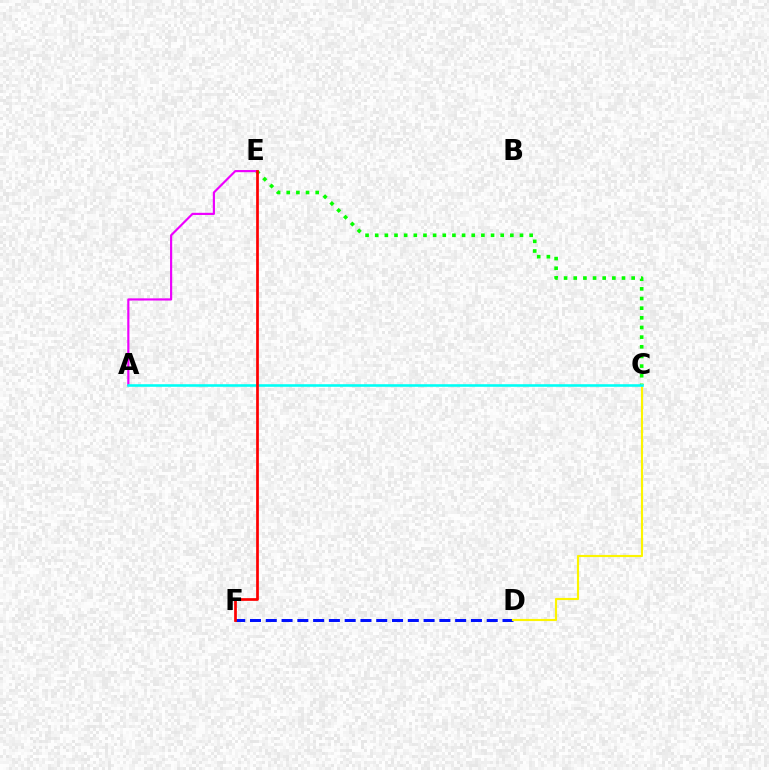{('C', 'E'): [{'color': '#08ff00', 'line_style': 'dotted', 'thickness': 2.62}], ('A', 'E'): [{'color': '#ee00ff', 'line_style': 'solid', 'thickness': 1.56}], ('D', 'F'): [{'color': '#0010ff', 'line_style': 'dashed', 'thickness': 2.14}], ('C', 'D'): [{'color': '#fcf500', 'line_style': 'solid', 'thickness': 1.55}], ('A', 'C'): [{'color': '#00fff6', 'line_style': 'solid', 'thickness': 1.86}], ('E', 'F'): [{'color': '#ff0000', 'line_style': 'solid', 'thickness': 1.96}]}